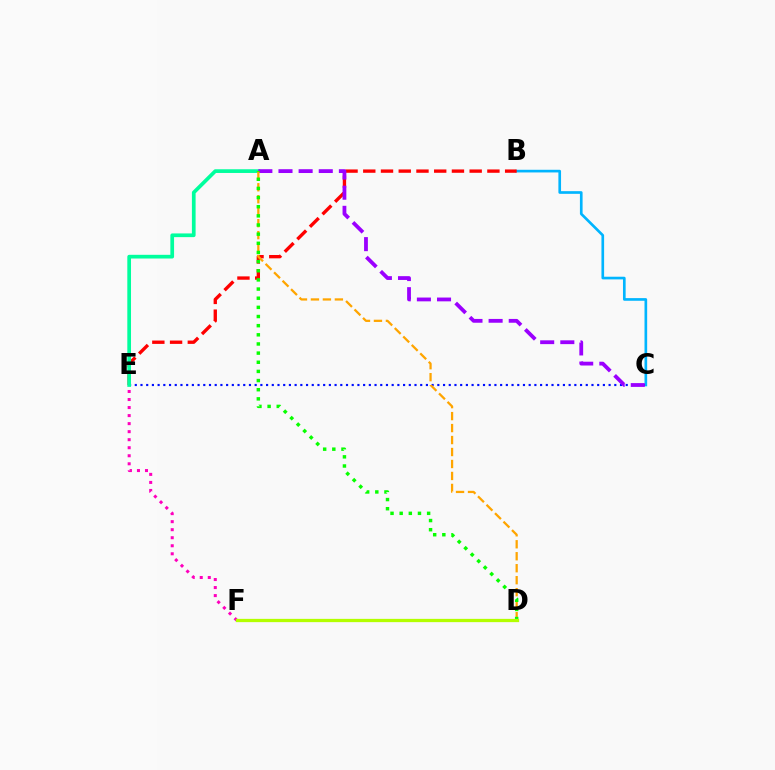{('B', 'C'): [{'color': '#00b5ff', 'line_style': 'solid', 'thickness': 1.92}], ('C', 'E'): [{'color': '#0010ff', 'line_style': 'dotted', 'thickness': 1.55}], ('B', 'E'): [{'color': '#ff0000', 'line_style': 'dashed', 'thickness': 2.41}], ('A', 'E'): [{'color': '#00ff9d', 'line_style': 'solid', 'thickness': 2.66}], ('A', 'C'): [{'color': '#9b00ff', 'line_style': 'dashed', 'thickness': 2.74}], ('A', 'D'): [{'color': '#ffa500', 'line_style': 'dashed', 'thickness': 1.63}, {'color': '#08ff00', 'line_style': 'dotted', 'thickness': 2.49}], ('E', 'F'): [{'color': '#ff00bd', 'line_style': 'dotted', 'thickness': 2.18}], ('D', 'F'): [{'color': '#b3ff00', 'line_style': 'solid', 'thickness': 2.35}]}